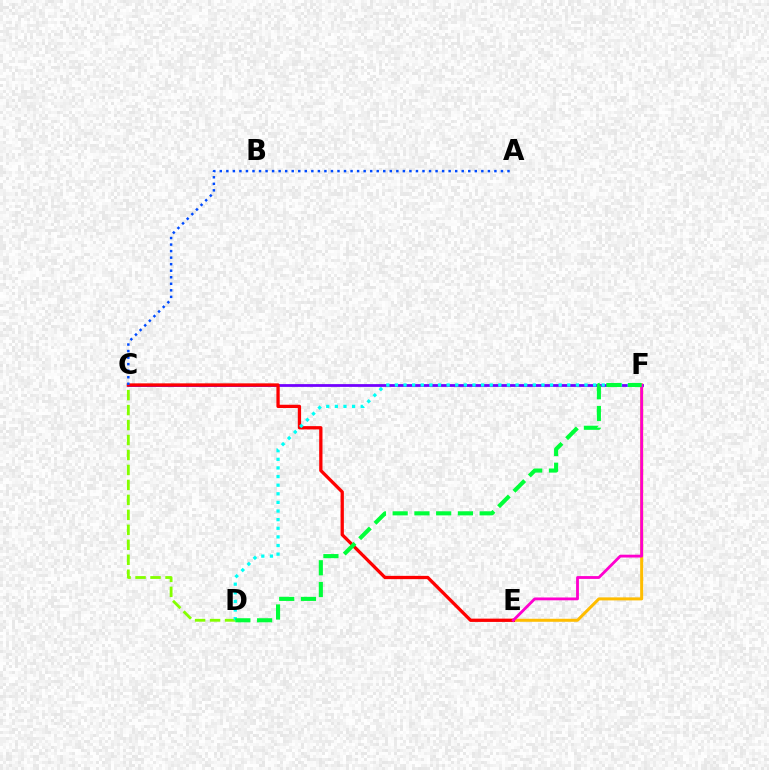{('E', 'F'): [{'color': '#ffbd00', 'line_style': 'solid', 'thickness': 2.17}, {'color': '#ff00cf', 'line_style': 'solid', 'thickness': 2.03}], ('C', 'D'): [{'color': '#84ff00', 'line_style': 'dashed', 'thickness': 2.03}], ('C', 'F'): [{'color': '#7200ff', 'line_style': 'solid', 'thickness': 2.0}], ('C', 'E'): [{'color': '#ff0000', 'line_style': 'solid', 'thickness': 2.37}], ('D', 'F'): [{'color': '#00fff6', 'line_style': 'dotted', 'thickness': 2.34}, {'color': '#00ff39', 'line_style': 'dashed', 'thickness': 2.95}], ('A', 'C'): [{'color': '#004bff', 'line_style': 'dotted', 'thickness': 1.78}]}